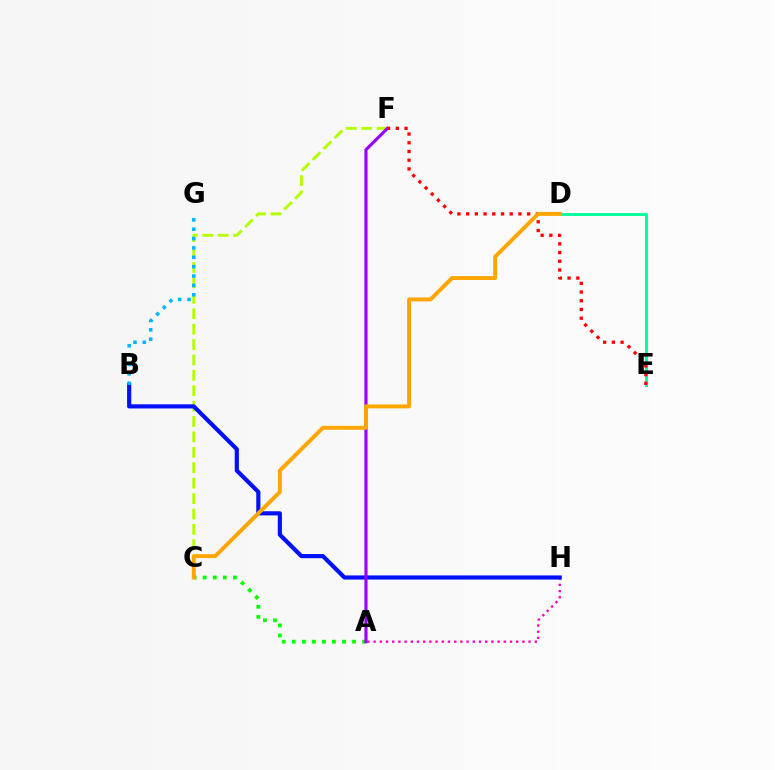{('D', 'E'): [{'color': '#00ff9d', 'line_style': 'solid', 'thickness': 2.08}], ('A', 'H'): [{'color': '#ff00bd', 'line_style': 'dotted', 'thickness': 1.68}], ('C', 'F'): [{'color': '#b3ff00', 'line_style': 'dashed', 'thickness': 2.09}], ('A', 'C'): [{'color': '#08ff00', 'line_style': 'dotted', 'thickness': 2.73}], ('B', 'H'): [{'color': '#0010ff', 'line_style': 'solid', 'thickness': 2.99}], ('B', 'G'): [{'color': '#00b5ff', 'line_style': 'dotted', 'thickness': 2.54}], ('A', 'F'): [{'color': '#9b00ff', 'line_style': 'solid', 'thickness': 2.26}], ('E', 'F'): [{'color': '#ff0000', 'line_style': 'dotted', 'thickness': 2.37}], ('C', 'D'): [{'color': '#ffa500', 'line_style': 'solid', 'thickness': 2.83}]}